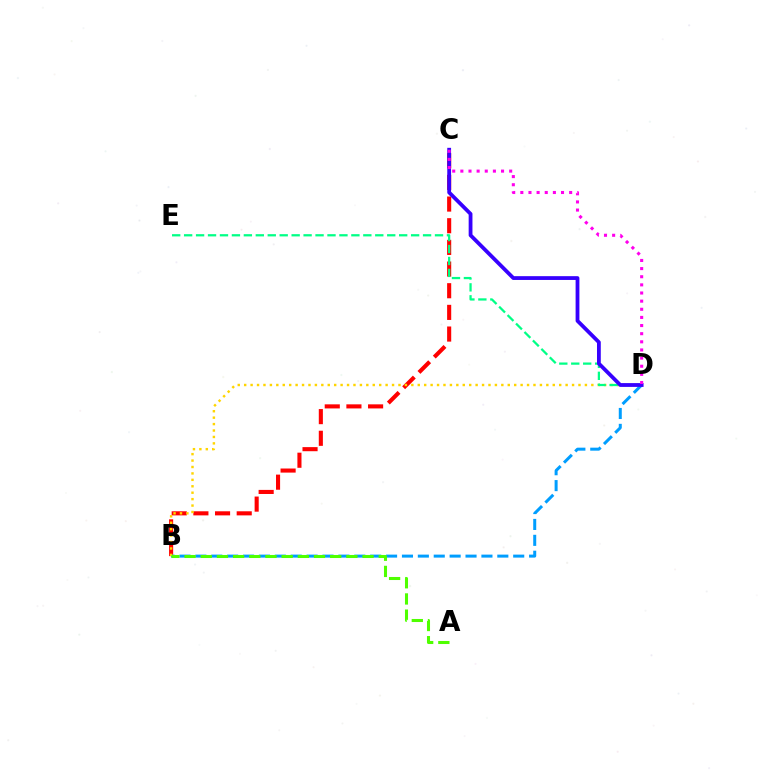{('B', 'C'): [{'color': '#ff0000', 'line_style': 'dashed', 'thickness': 2.94}], ('B', 'D'): [{'color': '#009eff', 'line_style': 'dashed', 'thickness': 2.16}, {'color': '#ffd500', 'line_style': 'dotted', 'thickness': 1.75}], ('D', 'E'): [{'color': '#00ff86', 'line_style': 'dashed', 'thickness': 1.62}], ('C', 'D'): [{'color': '#3700ff', 'line_style': 'solid', 'thickness': 2.73}, {'color': '#ff00ed', 'line_style': 'dotted', 'thickness': 2.21}], ('A', 'B'): [{'color': '#4fff00', 'line_style': 'dashed', 'thickness': 2.2}]}